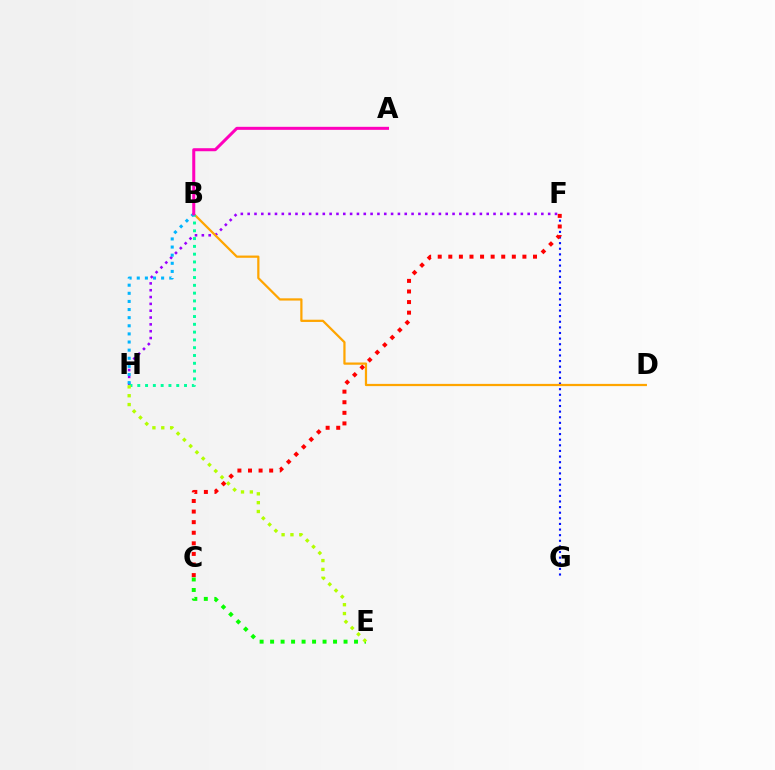{('C', 'E'): [{'color': '#08ff00', 'line_style': 'dotted', 'thickness': 2.85}], ('F', 'H'): [{'color': '#9b00ff', 'line_style': 'dotted', 'thickness': 1.86}], ('F', 'G'): [{'color': '#0010ff', 'line_style': 'dotted', 'thickness': 1.53}], ('C', 'F'): [{'color': '#ff0000', 'line_style': 'dotted', 'thickness': 2.88}], ('B', 'D'): [{'color': '#ffa500', 'line_style': 'solid', 'thickness': 1.61}], ('B', 'H'): [{'color': '#00ff9d', 'line_style': 'dotted', 'thickness': 2.12}, {'color': '#00b5ff', 'line_style': 'dotted', 'thickness': 2.21}], ('E', 'H'): [{'color': '#b3ff00', 'line_style': 'dotted', 'thickness': 2.4}], ('A', 'B'): [{'color': '#ff00bd', 'line_style': 'solid', 'thickness': 2.18}]}